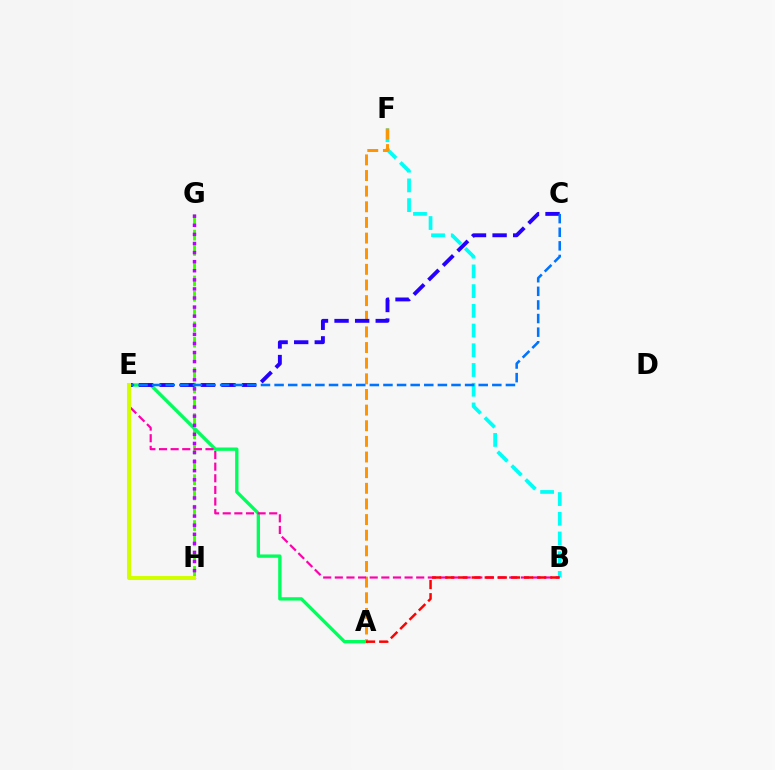{('B', 'F'): [{'color': '#00fff6', 'line_style': 'dashed', 'thickness': 2.68}], ('G', 'H'): [{'color': '#3dff00', 'line_style': 'dashed', 'thickness': 2.08}, {'color': '#b900ff', 'line_style': 'dotted', 'thickness': 2.47}], ('A', 'E'): [{'color': '#00ff5c', 'line_style': 'solid', 'thickness': 2.41}], ('A', 'F'): [{'color': '#ff9400', 'line_style': 'dashed', 'thickness': 2.12}], ('C', 'E'): [{'color': '#2500ff', 'line_style': 'dashed', 'thickness': 2.8}, {'color': '#0074ff', 'line_style': 'dashed', 'thickness': 1.85}], ('B', 'E'): [{'color': '#ff00ac', 'line_style': 'dashed', 'thickness': 1.58}], ('A', 'B'): [{'color': '#ff0000', 'line_style': 'dashed', 'thickness': 1.78}], ('E', 'H'): [{'color': '#d1ff00', 'line_style': 'solid', 'thickness': 2.92}]}